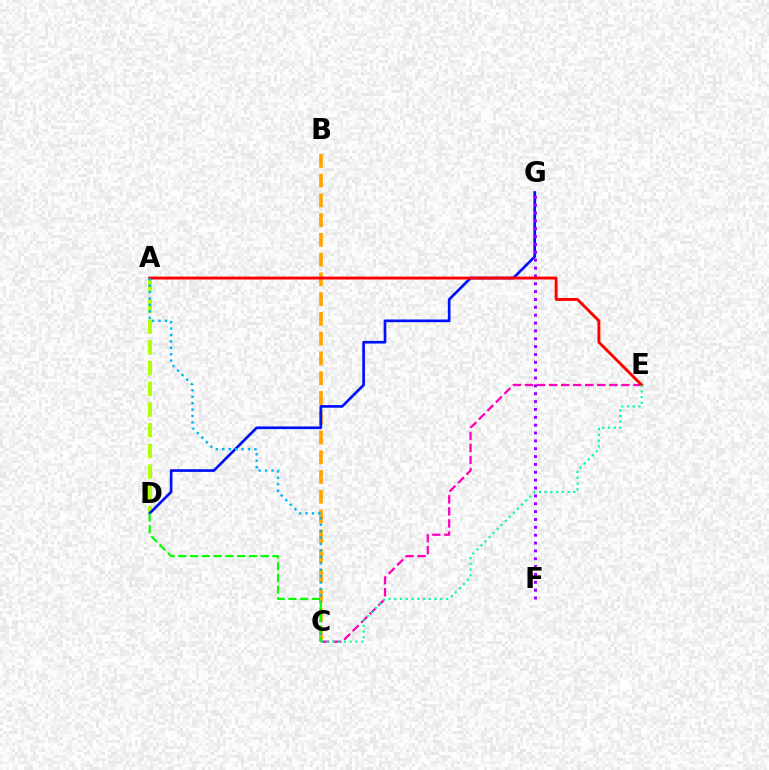{('B', 'C'): [{'color': '#ffa500', 'line_style': 'dashed', 'thickness': 2.68}], ('A', 'D'): [{'color': '#b3ff00', 'line_style': 'dashed', 'thickness': 2.81}], ('D', 'G'): [{'color': '#0010ff', 'line_style': 'solid', 'thickness': 1.93}], ('C', 'E'): [{'color': '#ff00bd', 'line_style': 'dashed', 'thickness': 1.64}, {'color': '#00ff9d', 'line_style': 'dotted', 'thickness': 1.56}], ('F', 'G'): [{'color': '#9b00ff', 'line_style': 'dotted', 'thickness': 2.13}], ('A', 'E'): [{'color': '#ff0000', 'line_style': 'solid', 'thickness': 2.08}], ('A', 'C'): [{'color': '#00b5ff', 'line_style': 'dotted', 'thickness': 1.75}], ('C', 'D'): [{'color': '#08ff00', 'line_style': 'dashed', 'thickness': 1.6}]}